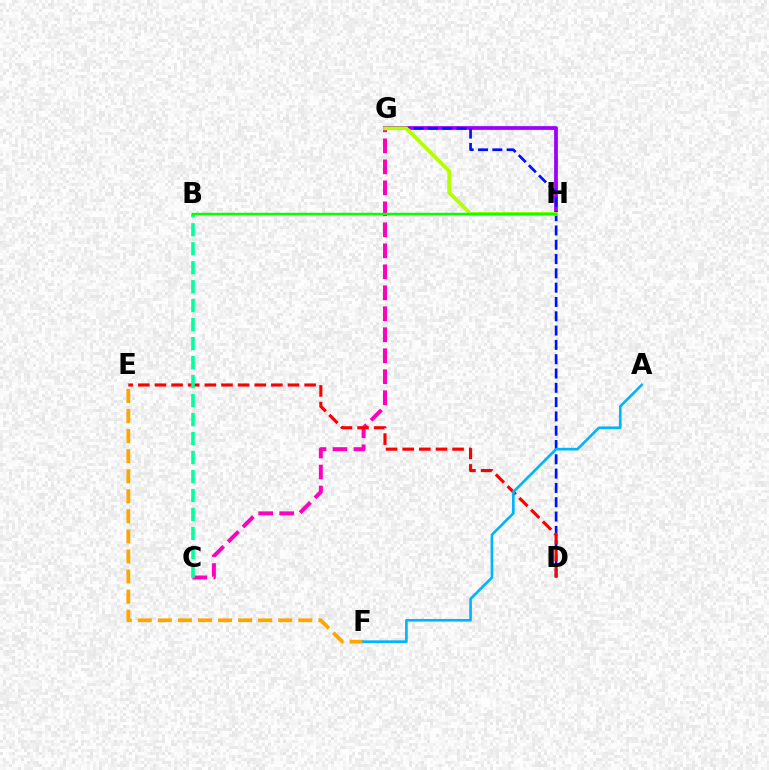{('G', 'H'): [{'color': '#9b00ff', 'line_style': 'solid', 'thickness': 2.71}, {'color': '#b3ff00', 'line_style': 'solid', 'thickness': 2.7}], ('C', 'G'): [{'color': '#ff00bd', 'line_style': 'dashed', 'thickness': 2.85}], ('D', 'G'): [{'color': '#0010ff', 'line_style': 'dashed', 'thickness': 1.94}], ('D', 'E'): [{'color': '#ff0000', 'line_style': 'dashed', 'thickness': 2.26}], ('E', 'F'): [{'color': '#ffa500', 'line_style': 'dashed', 'thickness': 2.73}], ('B', 'C'): [{'color': '#00ff9d', 'line_style': 'dashed', 'thickness': 2.58}], ('A', 'F'): [{'color': '#00b5ff', 'line_style': 'solid', 'thickness': 1.91}], ('B', 'H'): [{'color': '#08ff00', 'line_style': 'solid', 'thickness': 1.77}]}